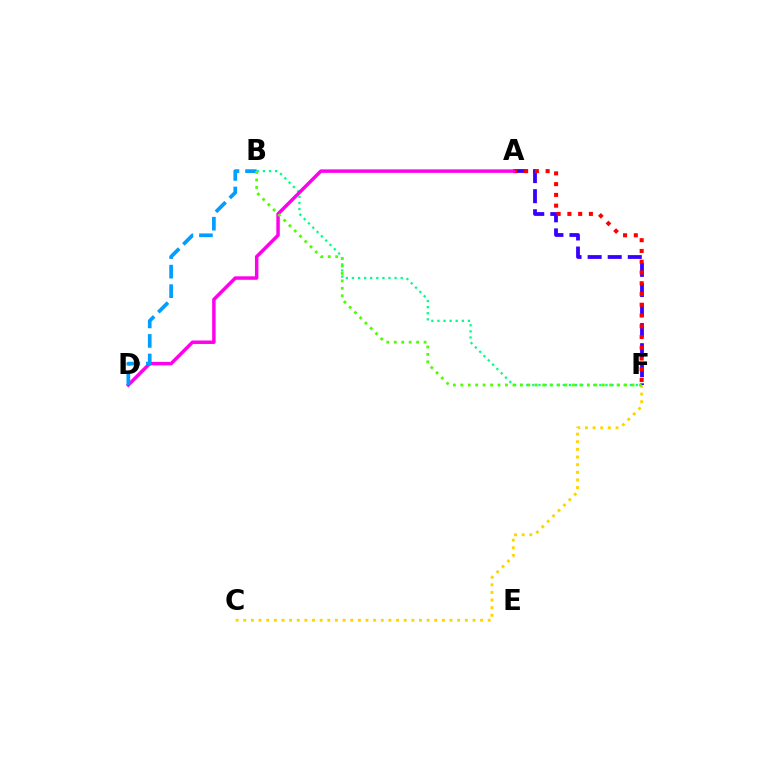{('B', 'F'): [{'color': '#00ff86', 'line_style': 'dotted', 'thickness': 1.66}, {'color': '#4fff00', 'line_style': 'dotted', 'thickness': 2.02}], ('A', 'F'): [{'color': '#3700ff', 'line_style': 'dashed', 'thickness': 2.73}, {'color': '#ff0000', 'line_style': 'dotted', 'thickness': 2.92}], ('C', 'F'): [{'color': '#ffd500', 'line_style': 'dotted', 'thickness': 2.08}], ('A', 'D'): [{'color': '#ff00ed', 'line_style': 'solid', 'thickness': 2.5}], ('B', 'D'): [{'color': '#009eff', 'line_style': 'dashed', 'thickness': 2.66}]}